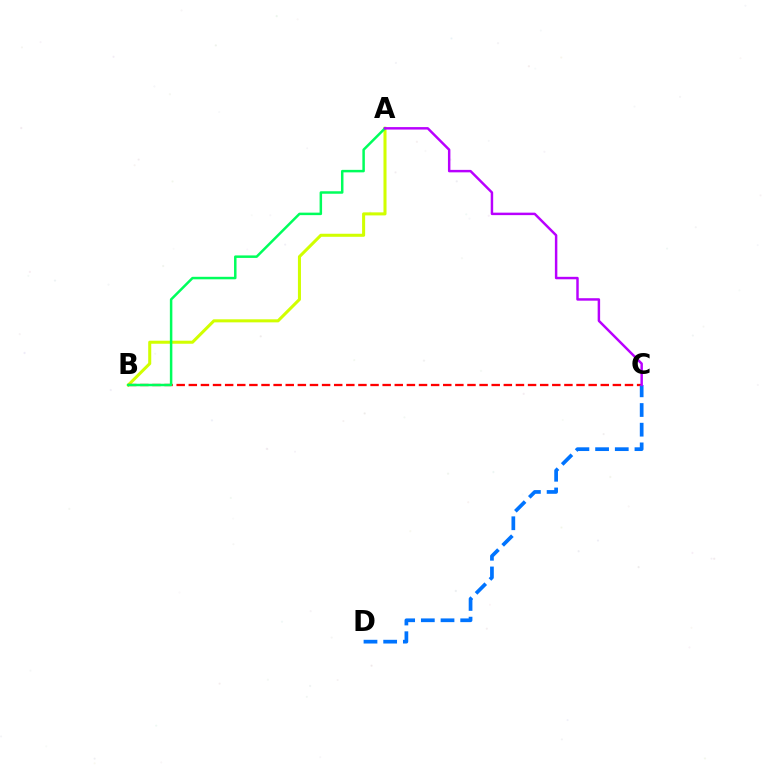{('A', 'B'): [{'color': '#d1ff00', 'line_style': 'solid', 'thickness': 2.19}, {'color': '#00ff5c', 'line_style': 'solid', 'thickness': 1.8}], ('B', 'C'): [{'color': '#ff0000', 'line_style': 'dashed', 'thickness': 1.65}], ('C', 'D'): [{'color': '#0074ff', 'line_style': 'dashed', 'thickness': 2.67}], ('A', 'C'): [{'color': '#b900ff', 'line_style': 'solid', 'thickness': 1.77}]}